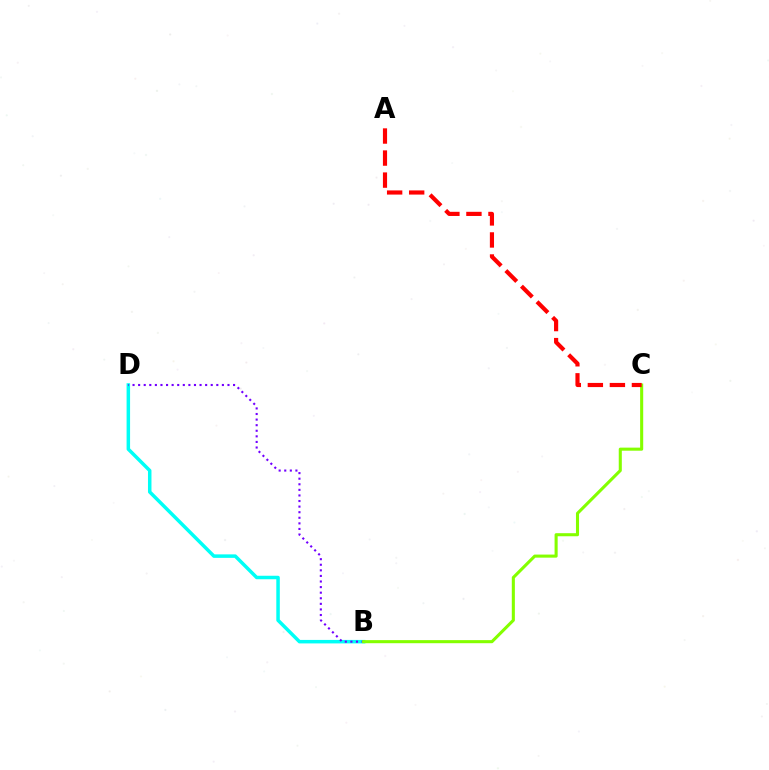{('B', 'D'): [{'color': '#00fff6', 'line_style': 'solid', 'thickness': 2.52}, {'color': '#7200ff', 'line_style': 'dotted', 'thickness': 1.52}], ('B', 'C'): [{'color': '#84ff00', 'line_style': 'solid', 'thickness': 2.21}], ('A', 'C'): [{'color': '#ff0000', 'line_style': 'dashed', 'thickness': 2.99}]}